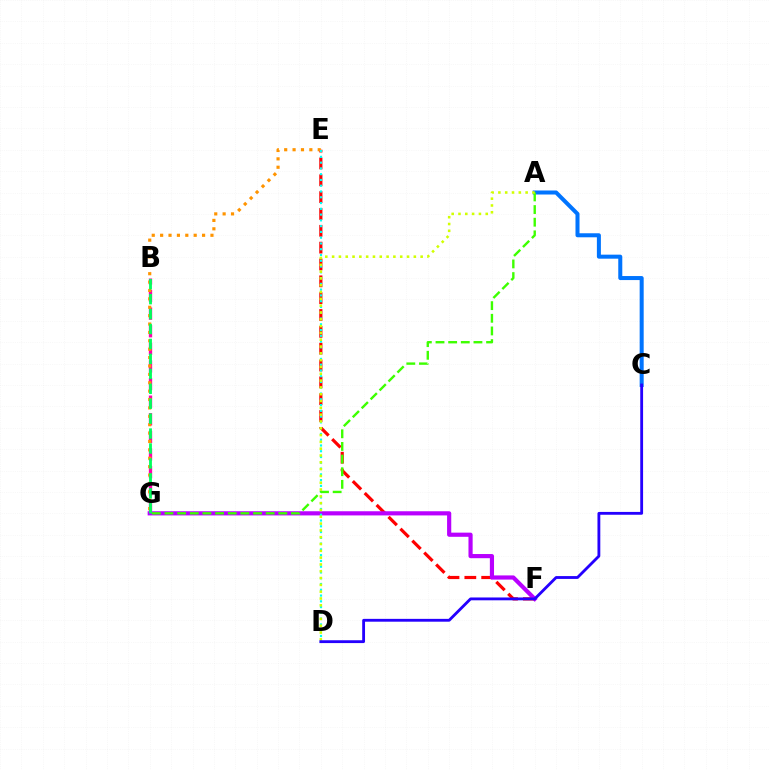{('E', 'F'): [{'color': '#ff0000', 'line_style': 'dashed', 'thickness': 2.29}], ('B', 'G'): [{'color': '#ff00ac', 'line_style': 'dashed', 'thickness': 2.39}, {'color': '#00ff5c', 'line_style': 'dashed', 'thickness': 2.03}], ('F', 'G'): [{'color': '#b900ff', 'line_style': 'solid', 'thickness': 3.0}], ('A', 'C'): [{'color': '#0074ff', 'line_style': 'solid', 'thickness': 2.9}], ('E', 'G'): [{'color': '#ff9400', 'line_style': 'dotted', 'thickness': 2.28}], ('D', 'E'): [{'color': '#00fff6', 'line_style': 'dotted', 'thickness': 1.57}], ('A', 'G'): [{'color': '#3dff00', 'line_style': 'dashed', 'thickness': 1.72}], ('A', 'D'): [{'color': '#d1ff00', 'line_style': 'dotted', 'thickness': 1.85}], ('C', 'D'): [{'color': '#2500ff', 'line_style': 'solid', 'thickness': 2.04}]}